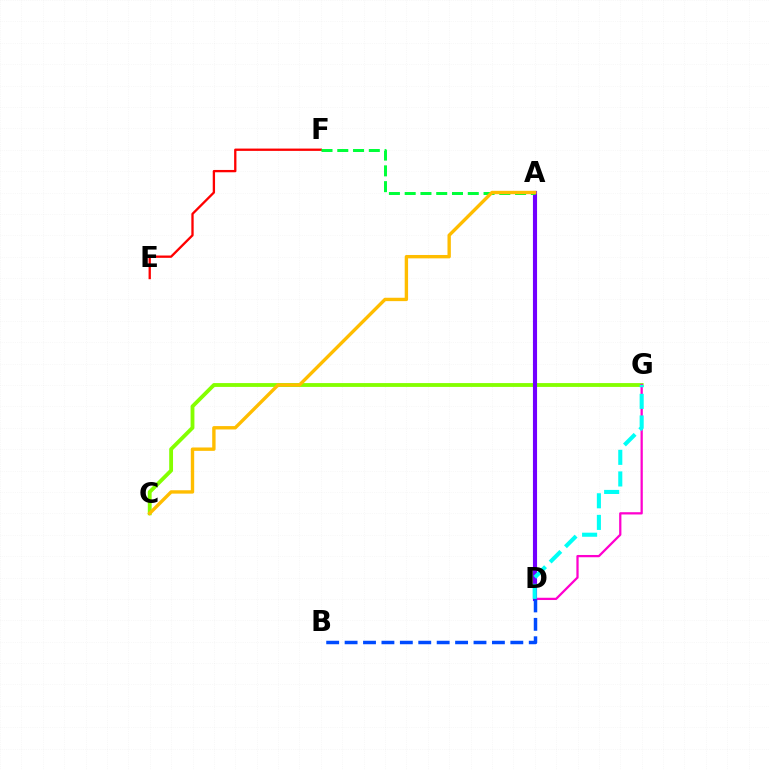{('C', 'G'): [{'color': '#84ff00', 'line_style': 'solid', 'thickness': 2.76}], ('D', 'G'): [{'color': '#ff00cf', 'line_style': 'solid', 'thickness': 1.63}, {'color': '#00fff6', 'line_style': 'dashed', 'thickness': 2.94}], ('E', 'F'): [{'color': '#ff0000', 'line_style': 'solid', 'thickness': 1.67}], ('A', 'D'): [{'color': '#7200ff', 'line_style': 'solid', 'thickness': 2.96}], ('A', 'F'): [{'color': '#00ff39', 'line_style': 'dashed', 'thickness': 2.14}], ('A', 'C'): [{'color': '#ffbd00', 'line_style': 'solid', 'thickness': 2.43}], ('B', 'D'): [{'color': '#004bff', 'line_style': 'dashed', 'thickness': 2.5}]}